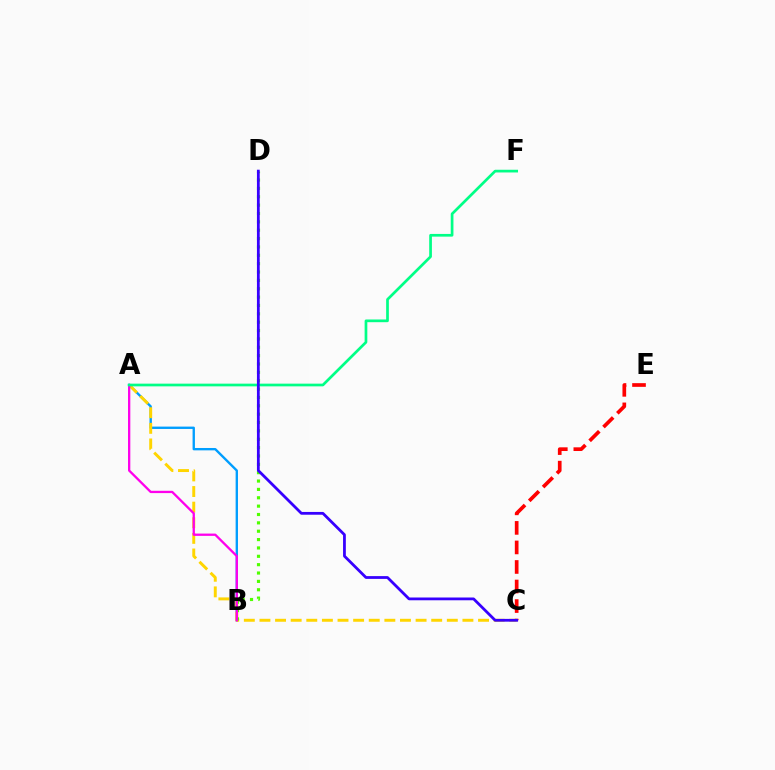{('A', 'B'): [{'color': '#009eff', 'line_style': 'solid', 'thickness': 1.7}, {'color': '#ff00ed', 'line_style': 'solid', 'thickness': 1.66}], ('A', 'C'): [{'color': '#ffd500', 'line_style': 'dashed', 'thickness': 2.12}], ('B', 'D'): [{'color': '#4fff00', 'line_style': 'dotted', 'thickness': 2.27}], ('A', 'F'): [{'color': '#00ff86', 'line_style': 'solid', 'thickness': 1.95}], ('C', 'E'): [{'color': '#ff0000', 'line_style': 'dashed', 'thickness': 2.65}], ('C', 'D'): [{'color': '#3700ff', 'line_style': 'solid', 'thickness': 2.0}]}